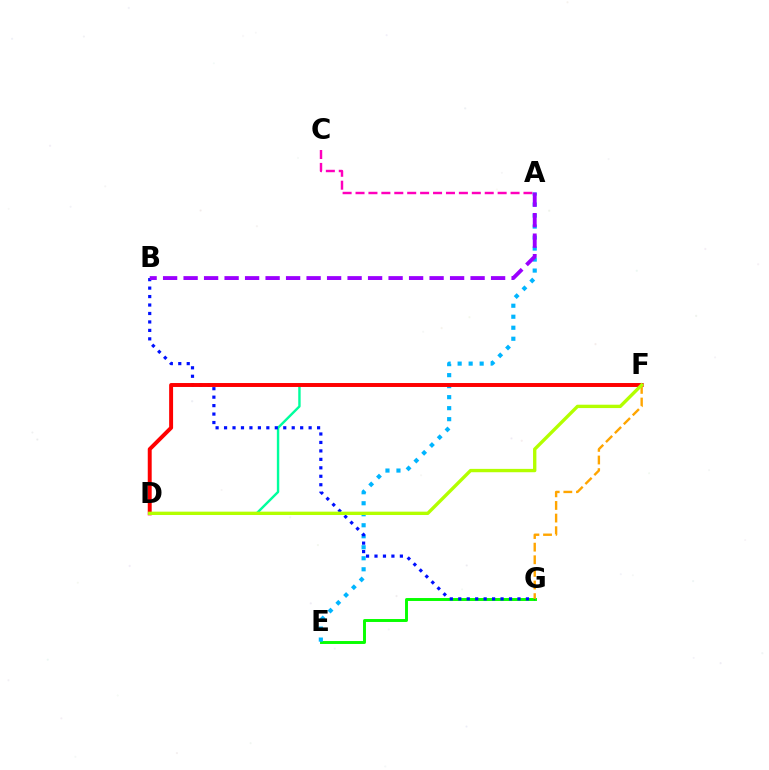{('E', 'G'): [{'color': '#08ff00', 'line_style': 'solid', 'thickness': 2.12}], ('A', 'C'): [{'color': '#ff00bd', 'line_style': 'dashed', 'thickness': 1.76}], ('A', 'E'): [{'color': '#00b5ff', 'line_style': 'dotted', 'thickness': 2.99}], ('D', 'F'): [{'color': '#00ff9d', 'line_style': 'solid', 'thickness': 1.73}, {'color': '#ff0000', 'line_style': 'solid', 'thickness': 2.84}, {'color': '#b3ff00', 'line_style': 'solid', 'thickness': 2.42}], ('B', 'G'): [{'color': '#0010ff', 'line_style': 'dotted', 'thickness': 2.3}], ('A', 'B'): [{'color': '#9b00ff', 'line_style': 'dashed', 'thickness': 2.78}], ('F', 'G'): [{'color': '#ffa500', 'line_style': 'dashed', 'thickness': 1.71}]}